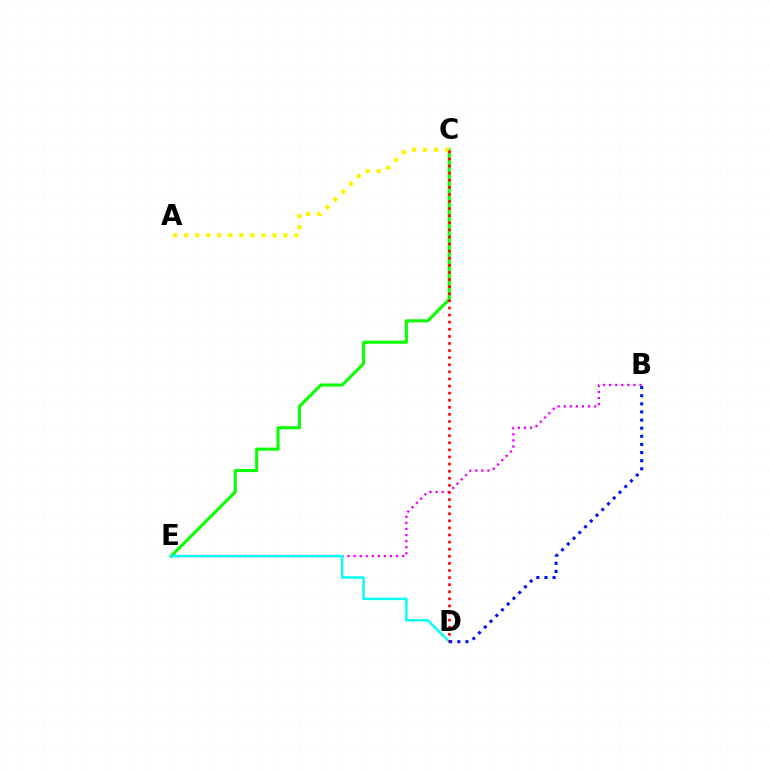{('C', 'E'): [{'color': '#08ff00', 'line_style': 'solid', 'thickness': 2.21}], ('A', 'C'): [{'color': '#fcf500', 'line_style': 'dotted', 'thickness': 3.0}], ('B', 'E'): [{'color': '#ee00ff', 'line_style': 'dotted', 'thickness': 1.65}], ('D', 'E'): [{'color': '#00fff6', 'line_style': 'solid', 'thickness': 1.76}], ('C', 'D'): [{'color': '#ff0000', 'line_style': 'dotted', 'thickness': 1.93}], ('B', 'D'): [{'color': '#0010ff', 'line_style': 'dotted', 'thickness': 2.21}]}